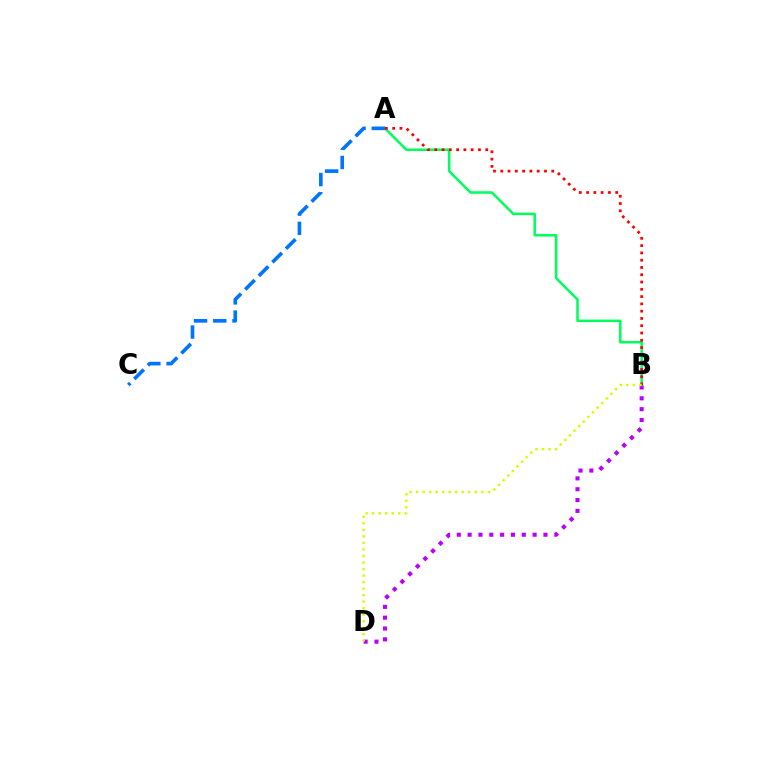{('A', 'B'): [{'color': '#00ff5c', 'line_style': 'solid', 'thickness': 1.82}, {'color': '#ff0000', 'line_style': 'dotted', 'thickness': 1.98}], ('B', 'D'): [{'color': '#b900ff', 'line_style': 'dotted', 'thickness': 2.94}, {'color': '#d1ff00', 'line_style': 'dotted', 'thickness': 1.77}], ('A', 'C'): [{'color': '#0074ff', 'line_style': 'dashed', 'thickness': 2.61}]}